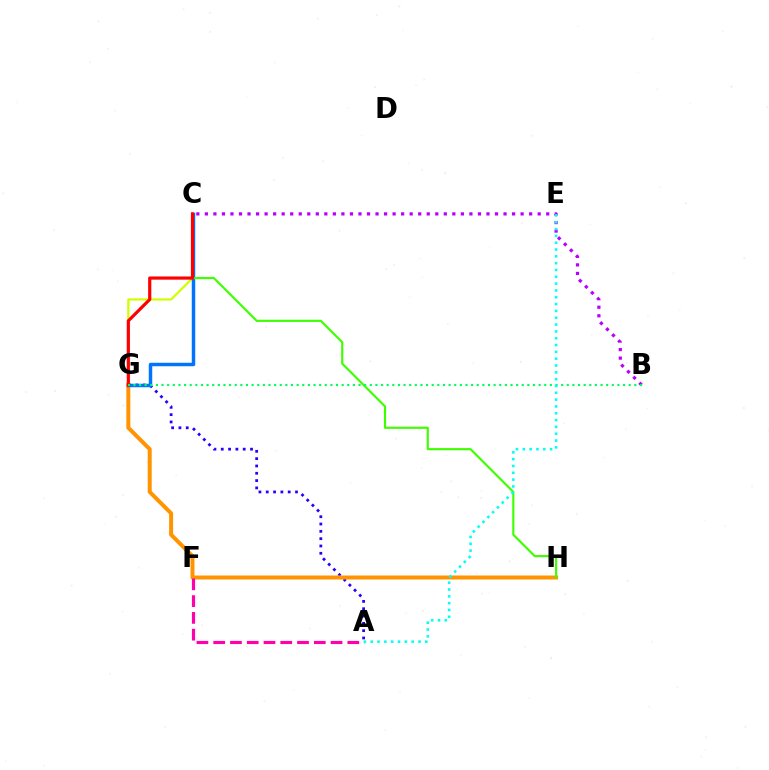{('A', 'G'): [{'color': '#2500ff', 'line_style': 'dotted', 'thickness': 1.99}], ('G', 'H'): [{'color': '#ff9400', 'line_style': 'solid', 'thickness': 2.87}], ('C', 'G'): [{'color': '#d1ff00', 'line_style': 'solid', 'thickness': 1.62}, {'color': '#0074ff', 'line_style': 'solid', 'thickness': 2.49}, {'color': '#ff0000', 'line_style': 'solid', 'thickness': 2.29}], ('C', 'H'): [{'color': '#3dff00', 'line_style': 'solid', 'thickness': 1.54}], ('B', 'C'): [{'color': '#b900ff', 'line_style': 'dotted', 'thickness': 2.32}], ('B', 'G'): [{'color': '#00ff5c', 'line_style': 'dotted', 'thickness': 1.53}], ('A', 'F'): [{'color': '#ff00ac', 'line_style': 'dashed', 'thickness': 2.28}], ('A', 'E'): [{'color': '#00fff6', 'line_style': 'dotted', 'thickness': 1.85}]}